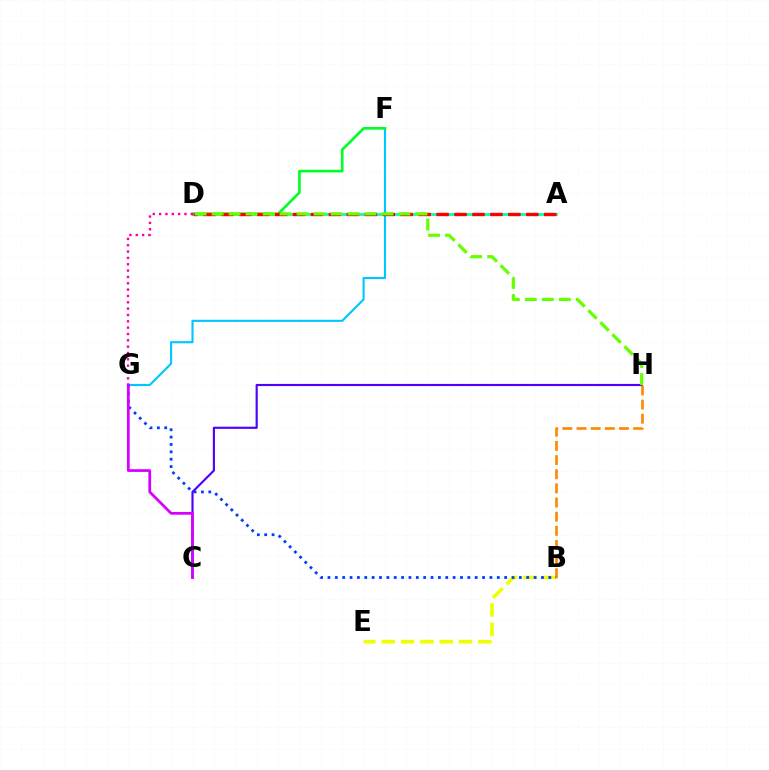{('F', 'G'): [{'color': '#00c7ff', 'line_style': 'solid', 'thickness': 1.53}], ('D', 'F'): [{'color': '#00ff27', 'line_style': 'solid', 'thickness': 1.92}], ('A', 'D'): [{'color': '#00ffaf', 'line_style': 'solid', 'thickness': 1.99}, {'color': '#ff0000', 'line_style': 'dashed', 'thickness': 2.44}], ('C', 'H'): [{'color': '#4f00ff', 'line_style': 'solid', 'thickness': 1.55}], ('B', 'E'): [{'color': '#eeff00', 'line_style': 'dashed', 'thickness': 2.63}], ('B', 'H'): [{'color': '#ff8800', 'line_style': 'dashed', 'thickness': 1.92}], ('B', 'G'): [{'color': '#003fff', 'line_style': 'dotted', 'thickness': 2.0}], ('D', 'G'): [{'color': '#ff00a0', 'line_style': 'dotted', 'thickness': 1.72}], ('D', 'H'): [{'color': '#66ff00', 'line_style': 'dashed', 'thickness': 2.31}], ('C', 'G'): [{'color': '#d600ff', 'line_style': 'solid', 'thickness': 1.98}]}